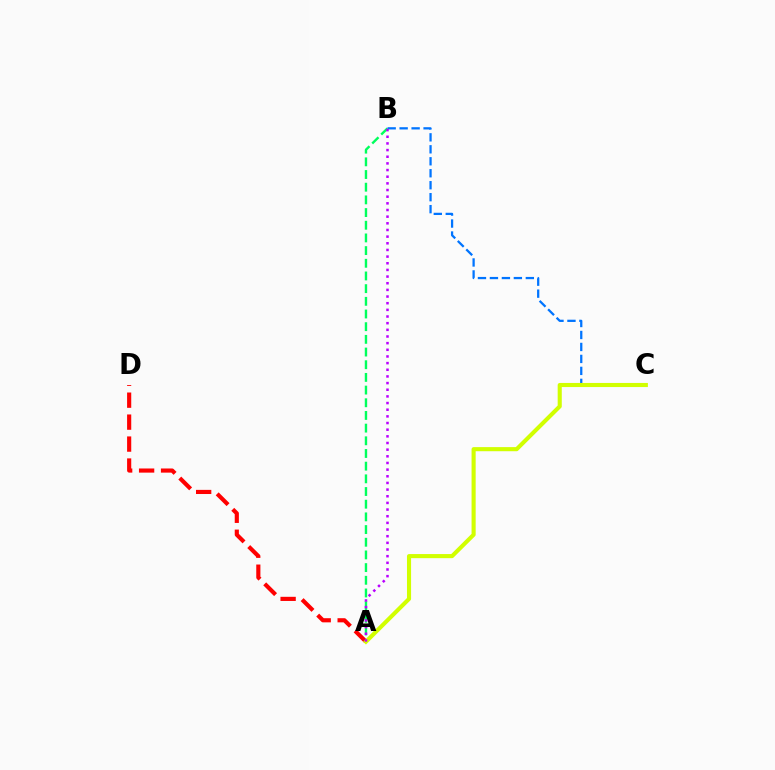{('A', 'B'): [{'color': '#00ff5c', 'line_style': 'dashed', 'thickness': 1.72}, {'color': '#b900ff', 'line_style': 'dotted', 'thickness': 1.81}], ('B', 'C'): [{'color': '#0074ff', 'line_style': 'dashed', 'thickness': 1.63}], ('A', 'D'): [{'color': '#ff0000', 'line_style': 'dashed', 'thickness': 2.98}], ('A', 'C'): [{'color': '#d1ff00', 'line_style': 'solid', 'thickness': 2.95}]}